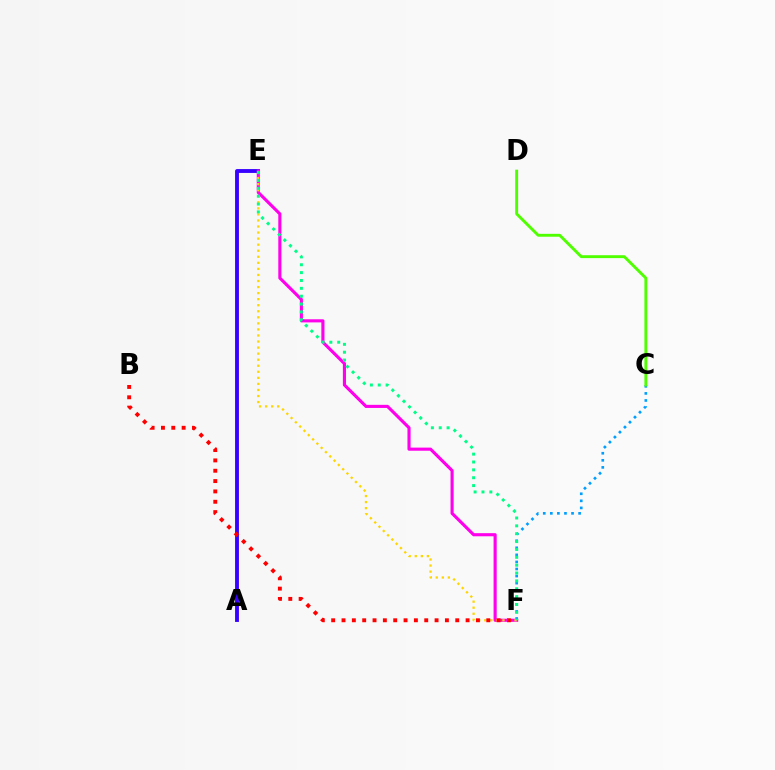{('A', 'E'): [{'color': '#3700ff', 'line_style': 'solid', 'thickness': 2.78}], ('E', 'F'): [{'color': '#ff00ed', 'line_style': 'solid', 'thickness': 2.25}, {'color': '#ffd500', 'line_style': 'dotted', 'thickness': 1.64}, {'color': '#00ff86', 'line_style': 'dotted', 'thickness': 2.14}], ('C', 'F'): [{'color': '#009eff', 'line_style': 'dotted', 'thickness': 1.92}], ('C', 'D'): [{'color': '#4fff00', 'line_style': 'solid', 'thickness': 2.08}], ('B', 'F'): [{'color': '#ff0000', 'line_style': 'dotted', 'thickness': 2.81}]}